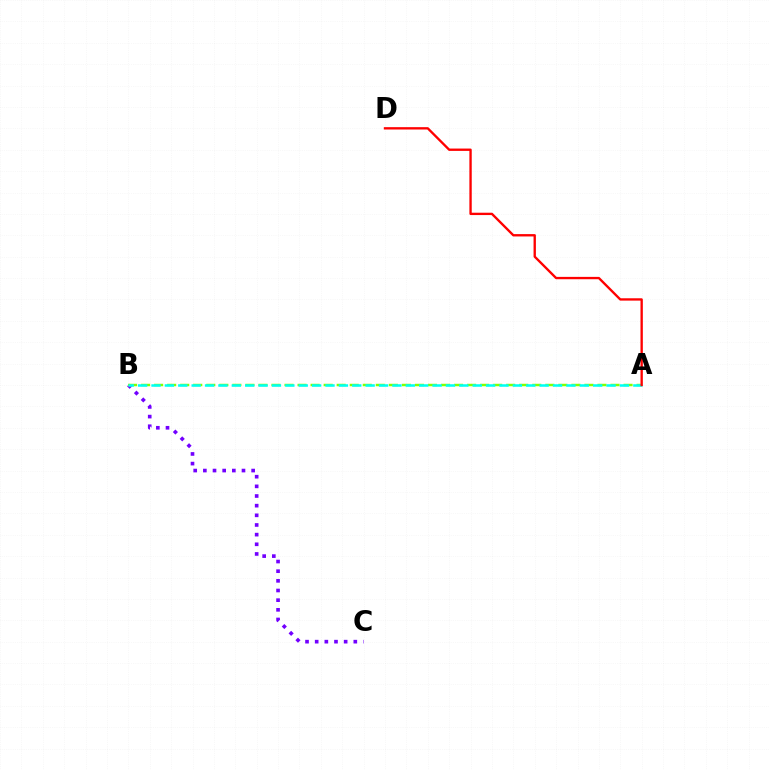{('B', 'C'): [{'color': '#7200ff', 'line_style': 'dotted', 'thickness': 2.62}], ('A', 'B'): [{'color': '#84ff00', 'line_style': 'dashed', 'thickness': 1.77}, {'color': '#00fff6', 'line_style': 'dashed', 'thickness': 1.82}], ('A', 'D'): [{'color': '#ff0000', 'line_style': 'solid', 'thickness': 1.69}]}